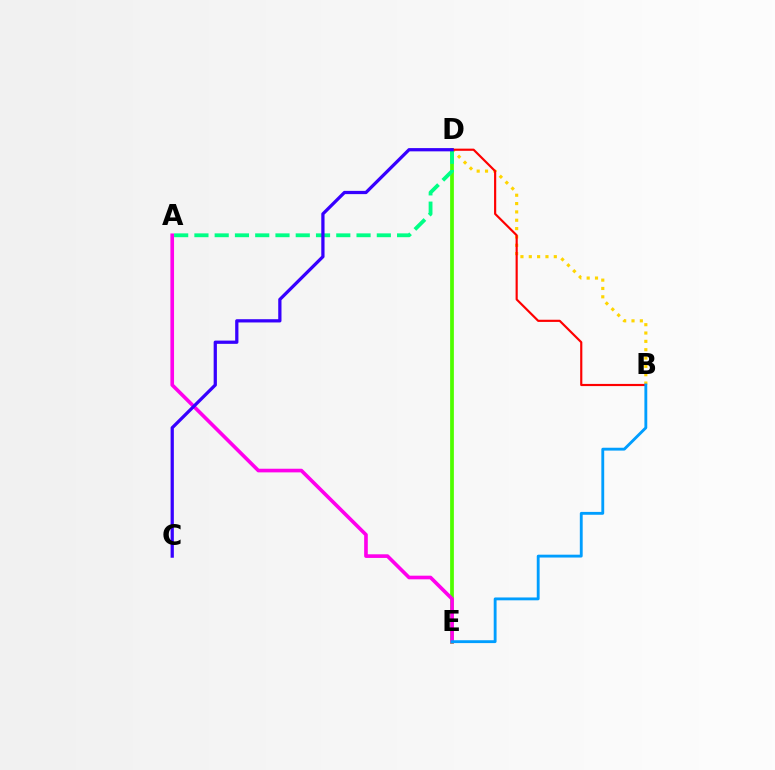{('D', 'E'): [{'color': '#4fff00', 'line_style': 'solid', 'thickness': 2.7}], ('A', 'E'): [{'color': '#ff00ed', 'line_style': 'solid', 'thickness': 2.62}], ('B', 'D'): [{'color': '#ffd500', 'line_style': 'dotted', 'thickness': 2.27}, {'color': '#ff0000', 'line_style': 'solid', 'thickness': 1.56}], ('A', 'D'): [{'color': '#00ff86', 'line_style': 'dashed', 'thickness': 2.75}], ('B', 'E'): [{'color': '#009eff', 'line_style': 'solid', 'thickness': 2.06}], ('C', 'D'): [{'color': '#3700ff', 'line_style': 'solid', 'thickness': 2.34}]}